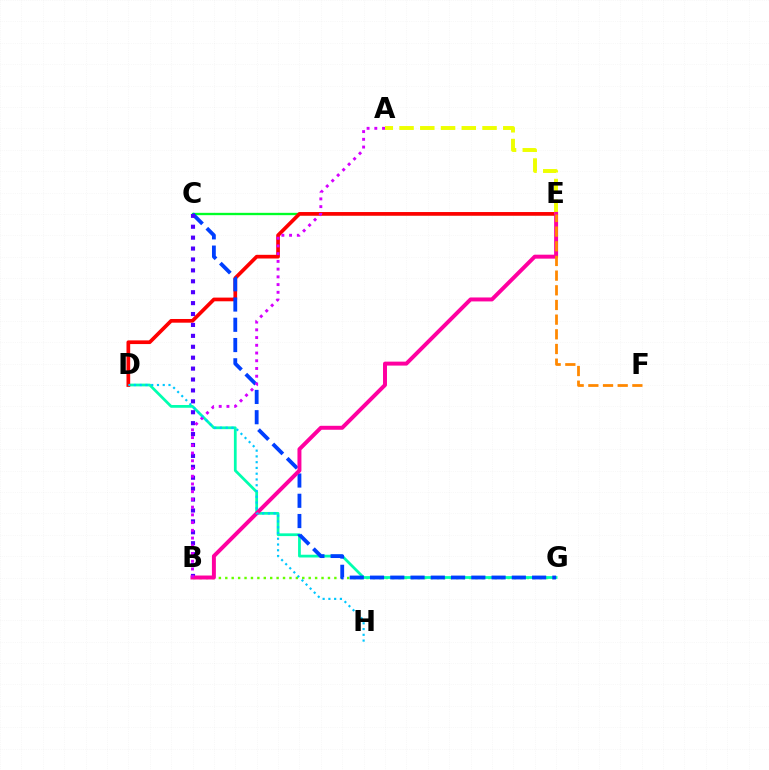{('B', 'G'): [{'color': '#66ff00', 'line_style': 'dotted', 'thickness': 1.74}], ('C', 'E'): [{'color': '#00ff27', 'line_style': 'solid', 'thickness': 1.68}], ('D', 'G'): [{'color': '#00ffaf', 'line_style': 'solid', 'thickness': 1.98}], ('D', 'E'): [{'color': '#ff0000', 'line_style': 'solid', 'thickness': 2.66}], ('C', 'G'): [{'color': '#003fff', 'line_style': 'dashed', 'thickness': 2.75}], ('A', 'E'): [{'color': '#eeff00', 'line_style': 'dashed', 'thickness': 2.82}], ('B', 'C'): [{'color': '#4f00ff', 'line_style': 'dotted', 'thickness': 2.96}], ('B', 'E'): [{'color': '#ff00a0', 'line_style': 'solid', 'thickness': 2.85}], ('E', 'F'): [{'color': '#ff8800', 'line_style': 'dashed', 'thickness': 1.99}], ('A', 'B'): [{'color': '#d600ff', 'line_style': 'dotted', 'thickness': 2.1}], ('D', 'H'): [{'color': '#00c7ff', 'line_style': 'dotted', 'thickness': 1.57}]}